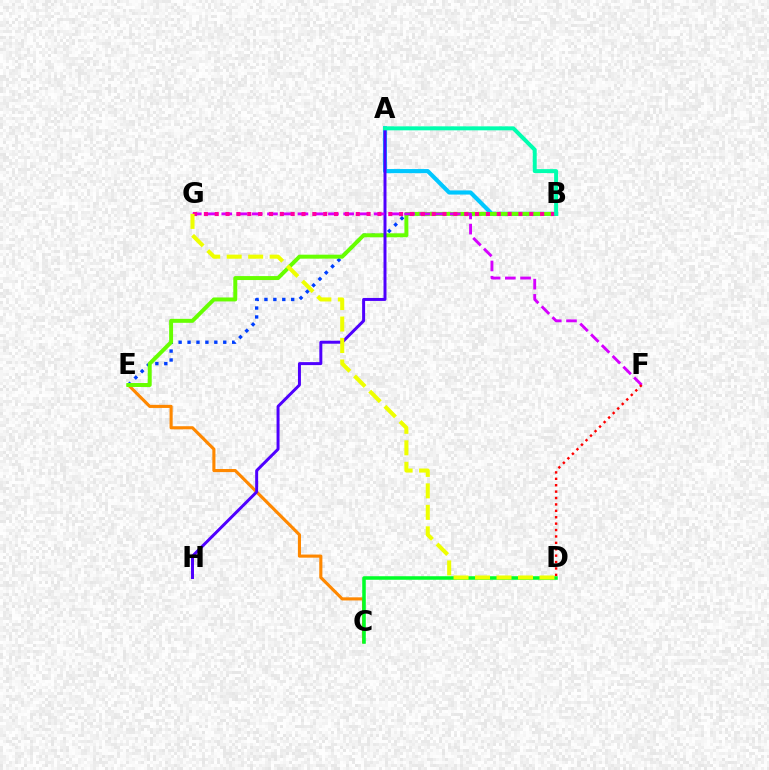{('C', 'E'): [{'color': '#ff8800', 'line_style': 'solid', 'thickness': 2.24}], ('A', 'B'): [{'color': '#00c7ff', 'line_style': 'solid', 'thickness': 2.97}, {'color': '#00ffaf', 'line_style': 'solid', 'thickness': 2.86}], ('C', 'D'): [{'color': '#00ff27', 'line_style': 'solid', 'thickness': 2.55}], ('B', 'E'): [{'color': '#003fff', 'line_style': 'dotted', 'thickness': 2.43}, {'color': '#66ff00', 'line_style': 'solid', 'thickness': 2.85}], ('A', 'H'): [{'color': '#4f00ff', 'line_style': 'solid', 'thickness': 2.14}], ('F', 'G'): [{'color': '#d600ff', 'line_style': 'dashed', 'thickness': 2.07}], ('B', 'G'): [{'color': '#ff00a0', 'line_style': 'dotted', 'thickness': 2.95}], ('D', 'G'): [{'color': '#eeff00', 'line_style': 'dashed', 'thickness': 2.92}], ('D', 'F'): [{'color': '#ff0000', 'line_style': 'dotted', 'thickness': 1.74}]}